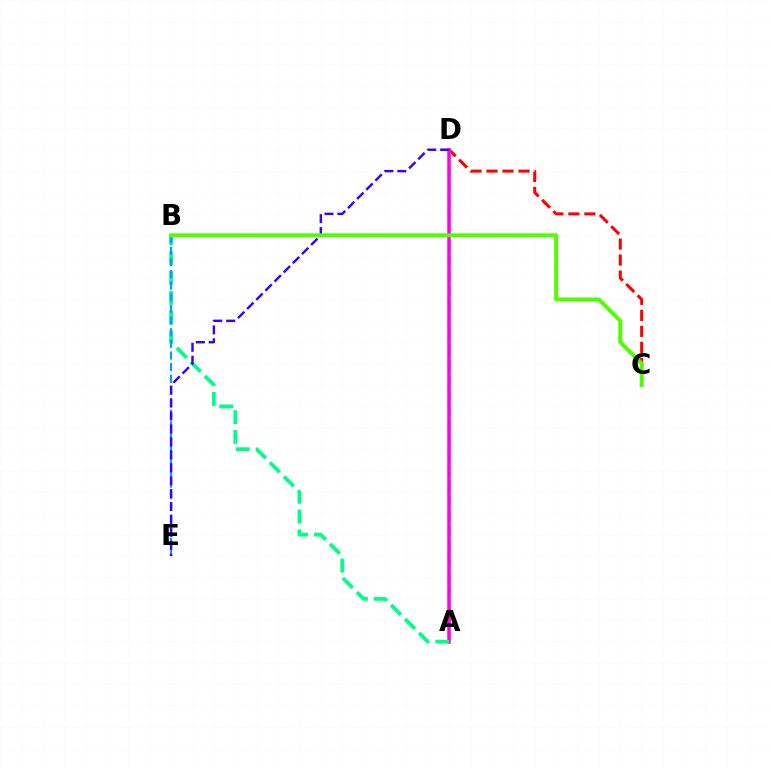{('C', 'D'): [{'color': '#ff0000', 'line_style': 'dashed', 'thickness': 2.18}], ('A', 'D'): [{'color': '#ffd500', 'line_style': 'dashed', 'thickness': 2.04}, {'color': '#ff00ed', 'line_style': 'solid', 'thickness': 2.53}], ('A', 'B'): [{'color': '#00ff86', 'line_style': 'dashed', 'thickness': 2.69}], ('B', 'E'): [{'color': '#009eff', 'line_style': 'dashed', 'thickness': 1.58}], ('D', 'E'): [{'color': '#3700ff', 'line_style': 'dashed', 'thickness': 1.76}], ('B', 'C'): [{'color': '#4fff00', 'line_style': 'solid', 'thickness': 2.84}]}